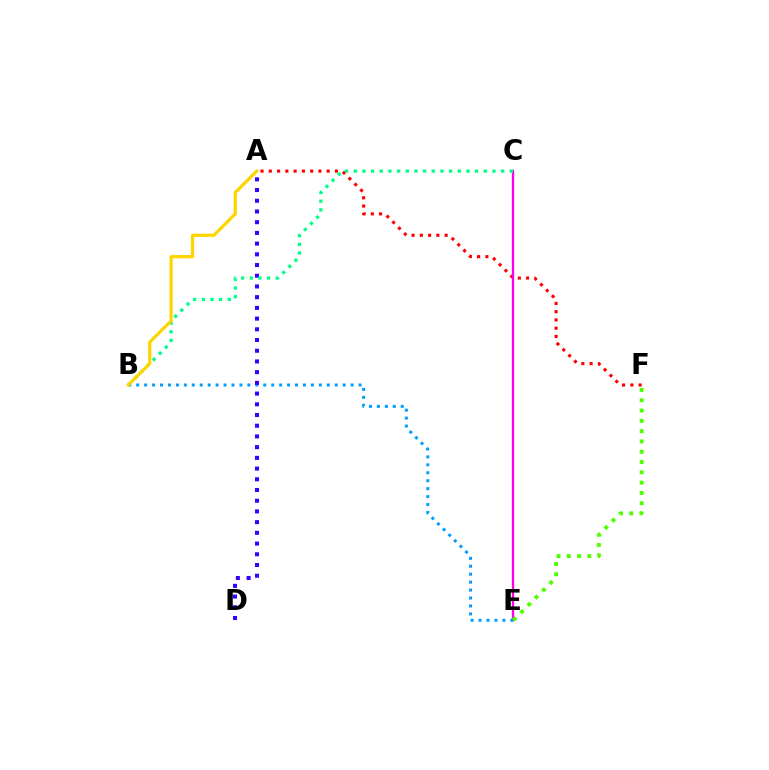{('A', 'F'): [{'color': '#ff0000', 'line_style': 'dotted', 'thickness': 2.25}], ('C', 'E'): [{'color': '#ff00ed', 'line_style': 'solid', 'thickness': 1.66}], ('B', 'E'): [{'color': '#009eff', 'line_style': 'dotted', 'thickness': 2.16}], ('A', 'D'): [{'color': '#3700ff', 'line_style': 'dotted', 'thickness': 2.91}], ('E', 'F'): [{'color': '#4fff00', 'line_style': 'dotted', 'thickness': 2.8}], ('B', 'C'): [{'color': '#00ff86', 'line_style': 'dotted', 'thickness': 2.35}], ('A', 'B'): [{'color': '#ffd500', 'line_style': 'solid', 'thickness': 2.34}]}